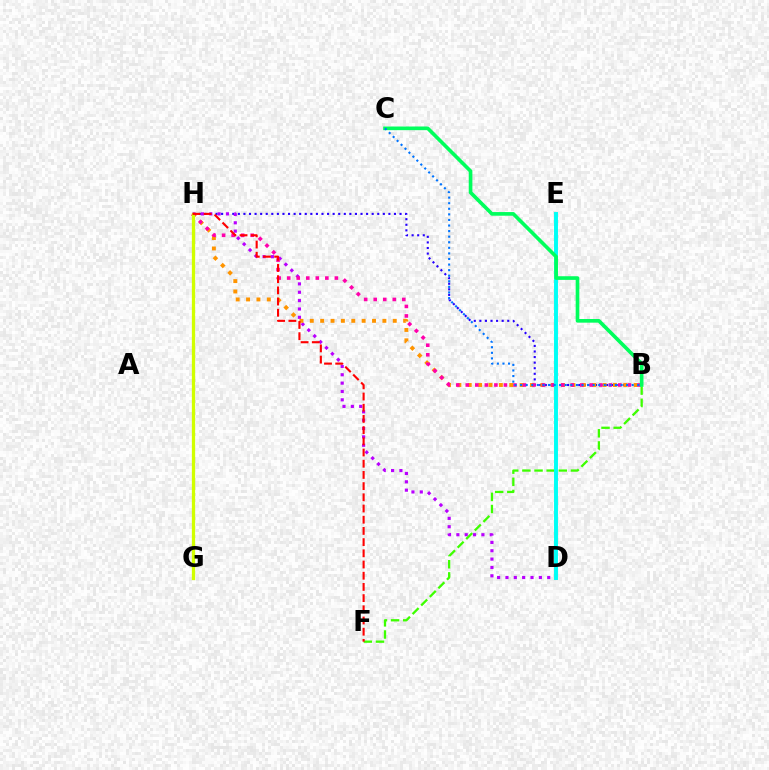{('B', 'H'): [{'color': '#2500ff', 'line_style': 'dotted', 'thickness': 1.51}, {'color': '#ff9400', 'line_style': 'dotted', 'thickness': 2.82}, {'color': '#ff00ac', 'line_style': 'dotted', 'thickness': 2.59}], ('D', 'H'): [{'color': '#b900ff', 'line_style': 'dotted', 'thickness': 2.27}], ('B', 'F'): [{'color': '#3dff00', 'line_style': 'dashed', 'thickness': 1.65}], ('D', 'E'): [{'color': '#00fff6', 'line_style': 'solid', 'thickness': 2.83}], ('B', 'C'): [{'color': '#00ff5c', 'line_style': 'solid', 'thickness': 2.63}, {'color': '#0074ff', 'line_style': 'dotted', 'thickness': 1.52}], ('G', 'H'): [{'color': '#d1ff00', 'line_style': 'solid', 'thickness': 2.36}], ('F', 'H'): [{'color': '#ff0000', 'line_style': 'dashed', 'thickness': 1.52}]}